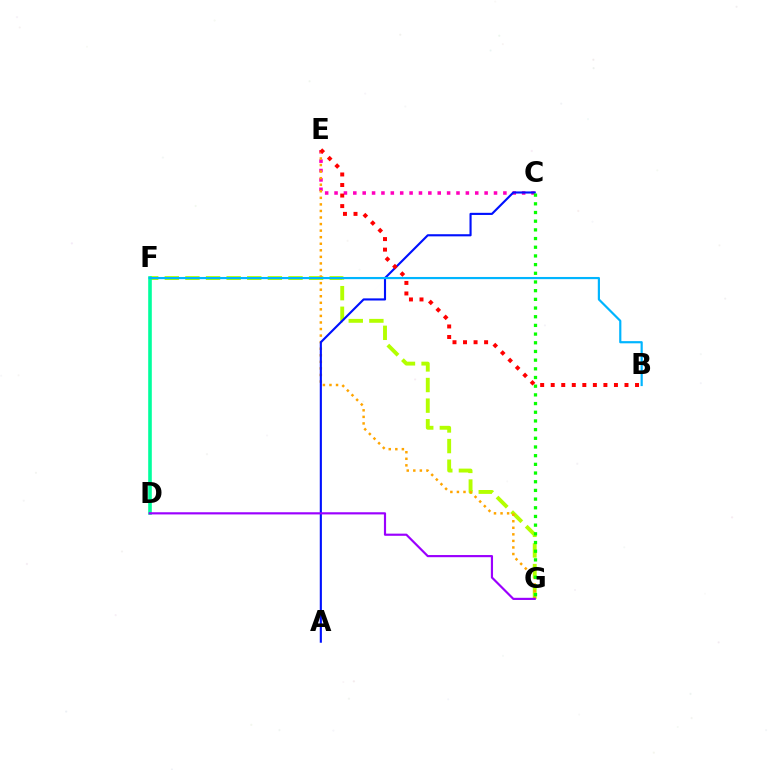{('F', 'G'): [{'color': '#b3ff00', 'line_style': 'dashed', 'thickness': 2.8}], ('C', 'E'): [{'color': '#ff00bd', 'line_style': 'dotted', 'thickness': 2.55}], ('E', 'G'): [{'color': '#ffa500', 'line_style': 'dotted', 'thickness': 1.78}], ('A', 'C'): [{'color': '#0010ff', 'line_style': 'solid', 'thickness': 1.53}], ('B', 'E'): [{'color': '#ff0000', 'line_style': 'dotted', 'thickness': 2.86}], ('D', 'F'): [{'color': '#00ff9d', 'line_style': 'solid', 'thickness': 2.6}], ('C', 'G'): [{'color': '#08ff00', 'line_style': 'dotted', 'thickness': 2.36}], ('D', 'G'): [{'color': '#9b00ff', 'line_style': 'solid', 'thickness': 1.56}], ('B', 'F'): [{'color': '#00b5ff', 'line_style': 'solid', 'thickness': 1.57}]}